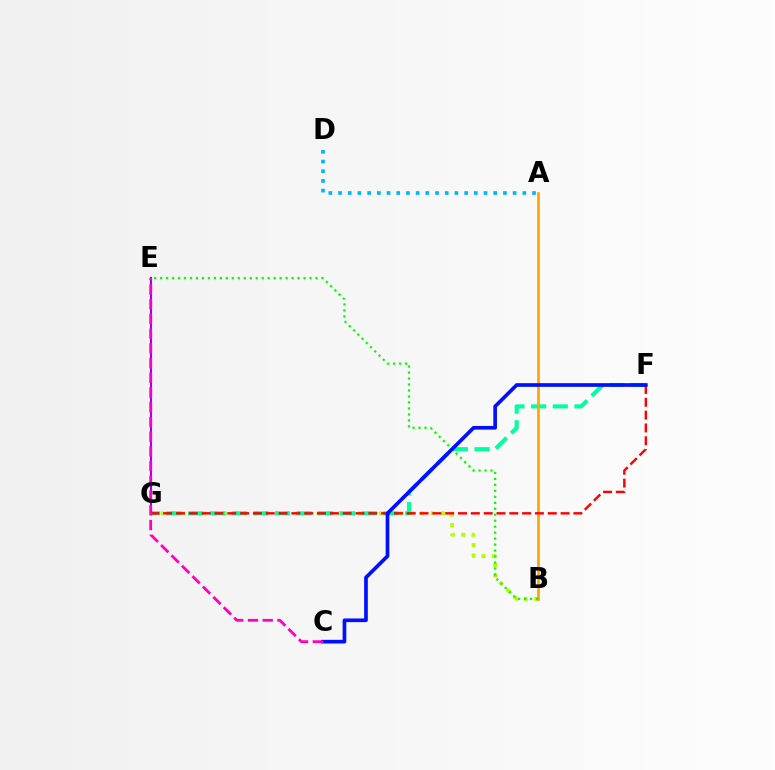{('B', 'G'): [{'color': '#b3ff00', 'line_style': 'dotted', 'thickness': 2.82}], ('F', 'G'): [{'color': '#00ff9d', 'line_style': 'dashed', 'thickness': 2.95}, {'color': '#ff0000', 'line_style': 'dashed', 'thickness': 1.74}], ('A', 'B'): [{'color': '#ffa500', 'line_style': 'solid', 'thickness': 1.94}], ('E', 'G'): [{'color': '#9b00ff', 'line_style': 'solid', 'thickness': 1.53}], ('A', 'D'): [{'color': '#00b5ff', 'line_style': 'dotted', 'thickness': 2.64}], ('B', 'E'): [{'color': '#08ff00', 'line_style': 'dotted', 'thickness': 1.62}], ('C', 'F'): [{'color': '#0010ff', 'line_style': 'solid', 'thickness': 2.65}], ('C', 'E'): [{'color': '#ff00bd', 'line_style': 'dashed', 'thickness': 2.0}]}